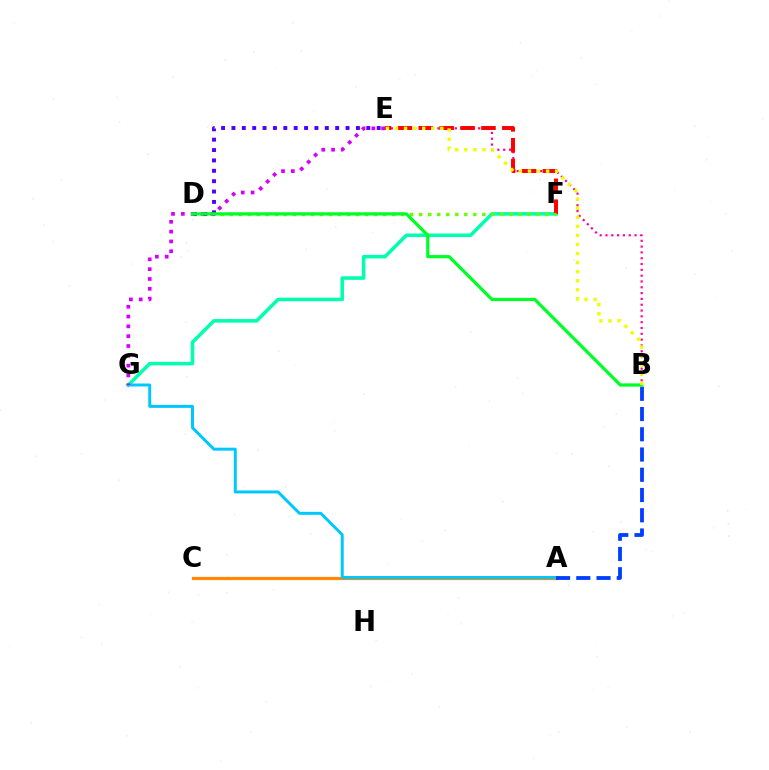{('B', 'E'): [{'color': '#ff00a0', 'line_style': 'dotted', 'thickness': 1.58}, {'color': '#eeff00', 'line_style': 'dotted', 'thickness': 2.46}], ('F', 'G'): [{'color': '#00ffaf', 'line_style': 'solid', 'thickness': 2.55}], ('E', 'F'): [{'color': '#ff0000', 'line_style': 'dashed', 'thickness': 2.84}], ('D', 'F'): [{'color': '#66ff00', 'line_style': 'dotted', 'thickness': 2.45}], ('A', 'C'): [{'color': '#ff8800', 'line_style': 'solid', 'thickness': 2.31}], ('D', 'E'): [{'color': '#4f00ff', 'line_style': 'dotted', 'thickness': 2.82}], ('A', 'G'): [{'color': '#00c7ff', 'line_style': 'solid', 'thickness': 2.14}], ('E', 'G'): [{'color': '#d600ff', 'line_style': 'dotted', 'thickness': 2.67}], ('A', 'B'): [{'color': '#003fff', 'line_style': 'dashed', 'thickness': 2.75}], ('B', 'D'): [{'color': '#00ff27', 'line_style': 'solid', 'thickness': 2.33}]}